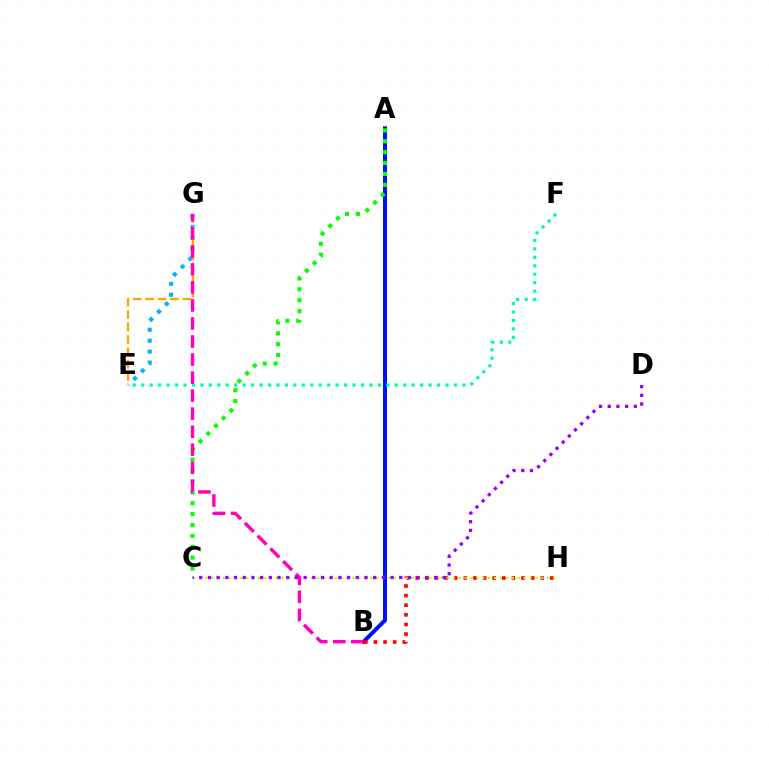{('E', 'G'): [{'color': '#00b5ff', 'line_style': 'dotted', 'thickness': 2.98}, {'color': '#ffa500', 'line_style': 'dashed', 'thickness': 1.68}], ('A', 'B'): [{'color': '#0010ff', 'line_style': 'solid', 'thickness': 2.88}], ('B', 'H'): [{'color': '#ff0000', 'line_style': 'dotted', 'thickness': 2.61}], ('A', 'C'): [{'color': '#08ff00', 'line_style': 'dotted', 'thickness': 2.96}], ('E', 'F'): [{'color': '#00ff9d', 'line_style': 'dotted', 'thickness': 2.3}], ('C', 'H'): [{'color': '#b3ff00', 'line_style': 'dotted', 'thickness': 1.6}], ('B', 'G'): [{'color': '#ff00bd', 'line_style': 'dashed', 'thickness': 2.45}], ('C', 'D'): [{'color': '#9b00ff', 'line_style': 'dotted', 'thickness': 2.36}]}